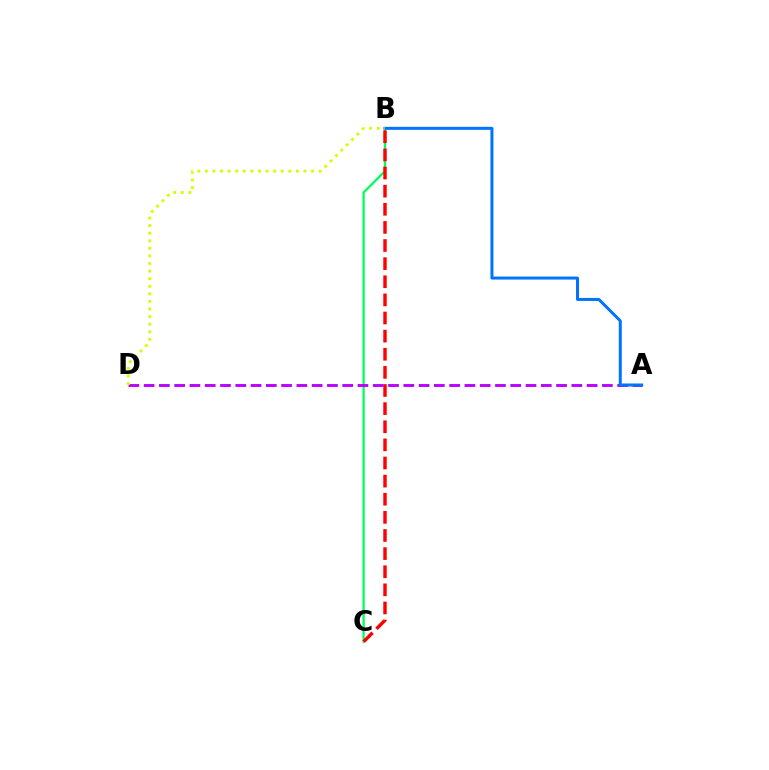{('B', 'C'): [{'color': '#00ff5c', 'line_style': 'solid', 'thickness': 1.66}, {'color': '#ff0000', 'line_style': 'dashed', 'thickness': 2.46}], ('A', 'D'): [{'color': '#b900ff', 'line_style': 'dashed', 'thickness': 2.08}], ('A', 'B'): [{'color': '#0074ff', 'line_style': 'solid', 'thickness': 2.16}], ('B', 'D'): [{'color': '#d1ff00', 'line_style': 'dotted', 'thickness': 2.06}]}